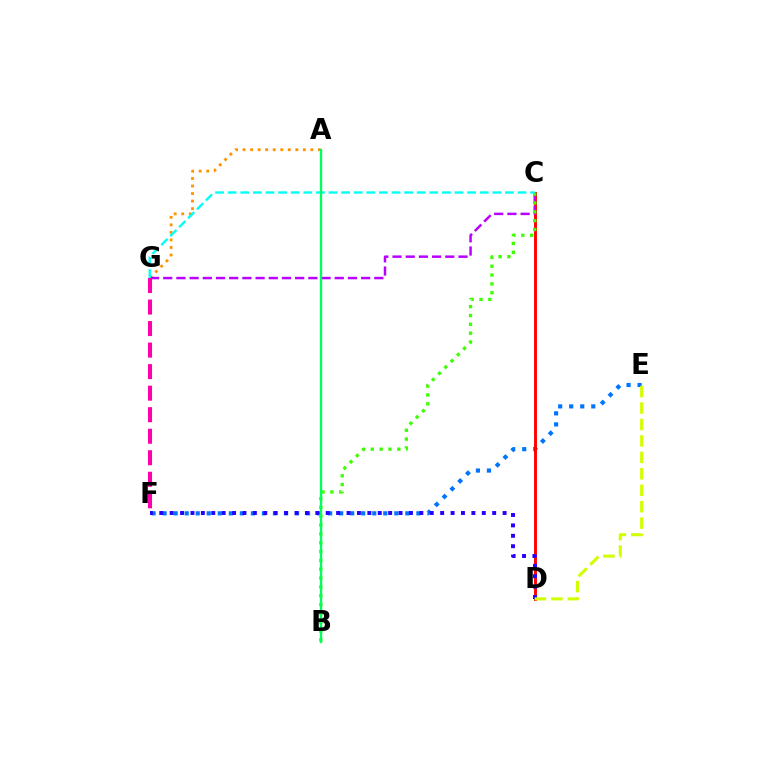{('A', 'G'): [{'color': '#ff9400', 'line_style': 'dotted', 'thickness': 2.05}], ('E', 'F'): [{'color': '#0074ff', 'line_style': 'dotted', 'thickness': 3.0}], ('C', 'D'): [{'color': '#ff0000', 'line_style': 'solid', 'thickness': 2.1}], ('C', 'G'): [{'color': '#b900ff', 'line_style': 'dashed', 'thickness': 1.79}, {'color': '#00fff6', 'line_style': 'dashed', 'thickness': 1.71}], ('D', 'F'): [{'color': '#2500ff', 'line_style': 'dotted', 'thickness': 2.83}], ('B', 'C'): [{'color': '#3dff00', 'line_style': 'dotted', 'thickness': 2.4}], ('F', 'G'): [{'color': '#ff00ac', 'line_style': 'dashed', 'thickness': 2.92}], ('D', 'E'): [{'color': '#d1ff00', 'line_style': 'dashed', 'thickness': 2.23}], ('A', 'B'): [{'color': '#00ff5c', 'line_style': 'solid', 'thickness': 1.69}]}